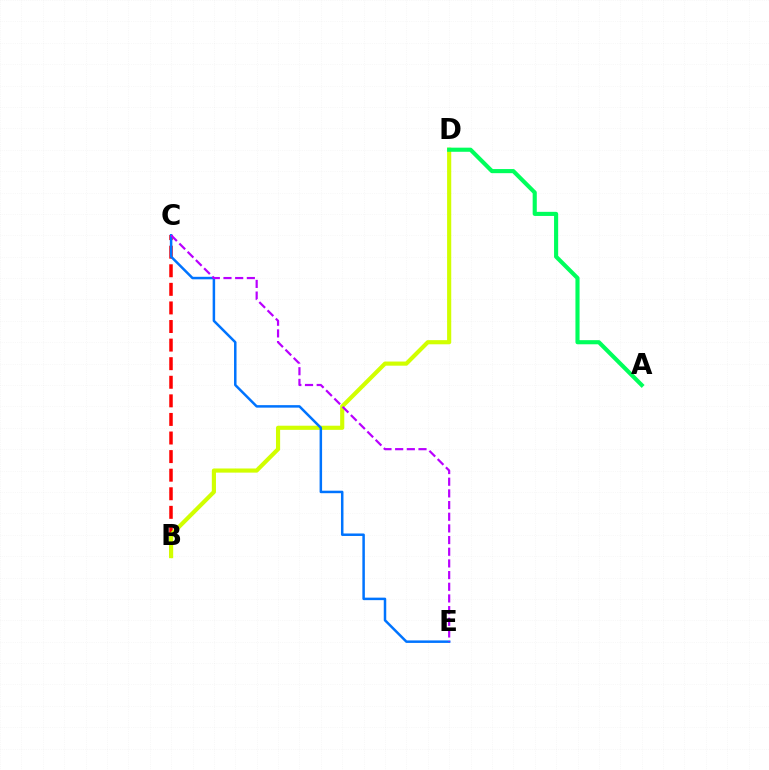{('B', 'C'): [{'color': '#ff0000', 'line_style': 'dashed', 'thickness': 2.52}], ('B', 'D'): [{'color': '#d1ff00', 'line_style': 'solid', 'thickness': 2.98}], ('C', 'E'): [{'color': '#0074ff', 'line_style': 'solid', 'thickness': 1.8}, {'color': '#b900ff', 'line_style': 'dashed', 'thickness': 1.59}], ('A', 'D'): [{'color': '#00ff5c', 'line_style': 'solid', 'thickness': 2.96}]}